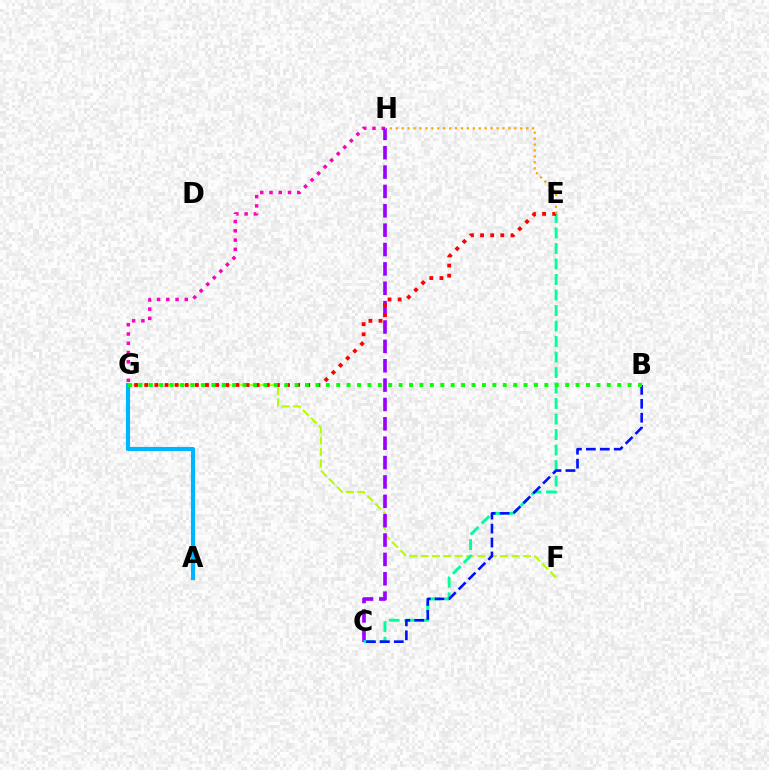{('F', 'G'): [{'color': '#b3ff00', 'line_style': 'dashed', 'thickness': 1.54}], ('G', 'H'): [{'color': '#ff00bd', 'line_style': 'dotted', 'thickness': 2.51}], ('C', 'H'): [{'color': '#9b00ff', 'line_style': 'dashed', 'thickness': 2.63}], ('C', 'E'): [{'color': '#00ff9d', 'line_style': 'dashed', 'thickness': 2.11}], ('E', 'G'): [{'color': '#ff0000', 'line_style': 'dotted', 'thickness': 2.75}], ('E', 'H'): [{'color': '#ffa500', 'line_style': 'dotted', 'thickness': 1.61}], ('B', 'C'): [{'color': '#0010ff', 'line_style': 'dashed', 'thickness': 1.89}], ('A', 'G'): [{'color': '#00b5ff', 'line_style': 'solid', 'thickness': 2.98}], ('B', 'G'): [{'color': '#08ff00', 'line_style': 'dotted', 'thickness': 2.83}]}